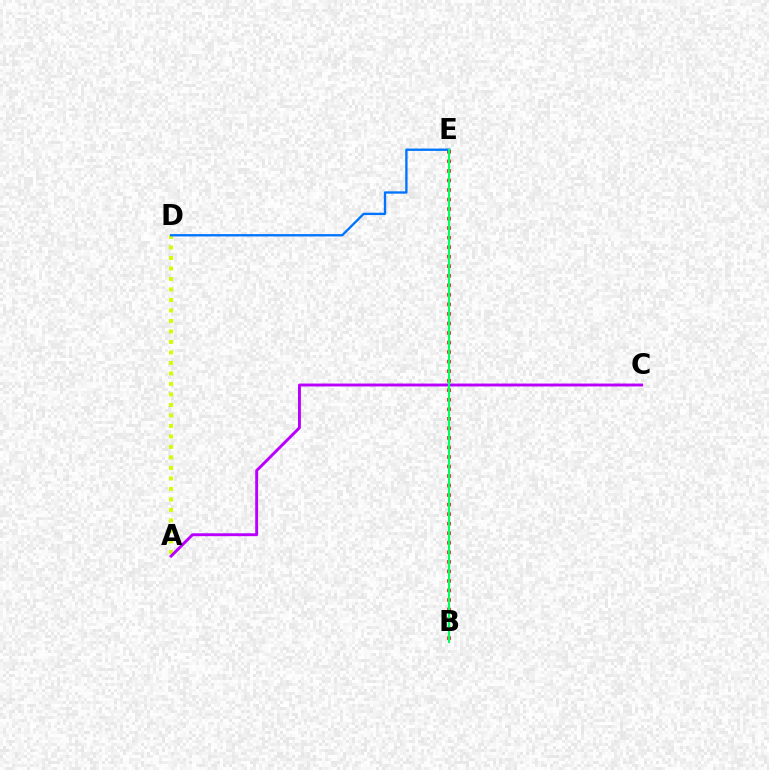{('A', 'D'): [{'color': '#d1ff00', 'line_style': 'dotted', 'thickness': 2.85}], ('A', 'C'): [{'color': '#b900ff', 'line_style': 'solid', 'thickness': 2.09}], ('B', 'E'): [{'color': '#ff0000', 'line_style': 'dotted', 'thickness': 2.59}, {'color': '#00ff5c', 'line_style': 'solid', 'thickness': 1.51}], ('D', 'E'): [{'color': '#0074ff', 'line_style': 'solid', 'thickness': 1.68}]}